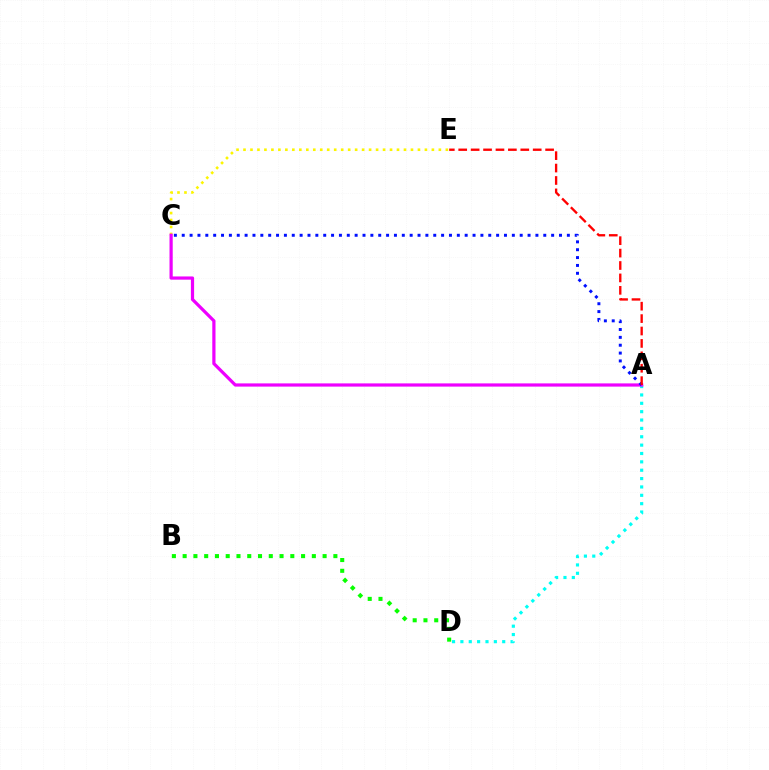{('C', 'E'): [{'color': '#fcf500', 'line_style': 'dotted', 'thickness': 1.9}], ('A', 'D'): [{'color': '#00fff6', 'line_style': 'dotted', 'thickness': 2.27}], ('A', 'C'): [{'color': '#ee00ff', 'line_style': 'solid', 'thickness': 2.31}, {'color': '#0010ff', 'line_style': 'dotted', 'thickness': 2.14}], ('B', 'D'): [{'color': '#08ff00', 'line_style': 'dotted', 'thickness': 2.93}], ('A', 'E'): [{'color': '#ff0000', 'line_style': 'dashed', 'thickness': 1.69}]}